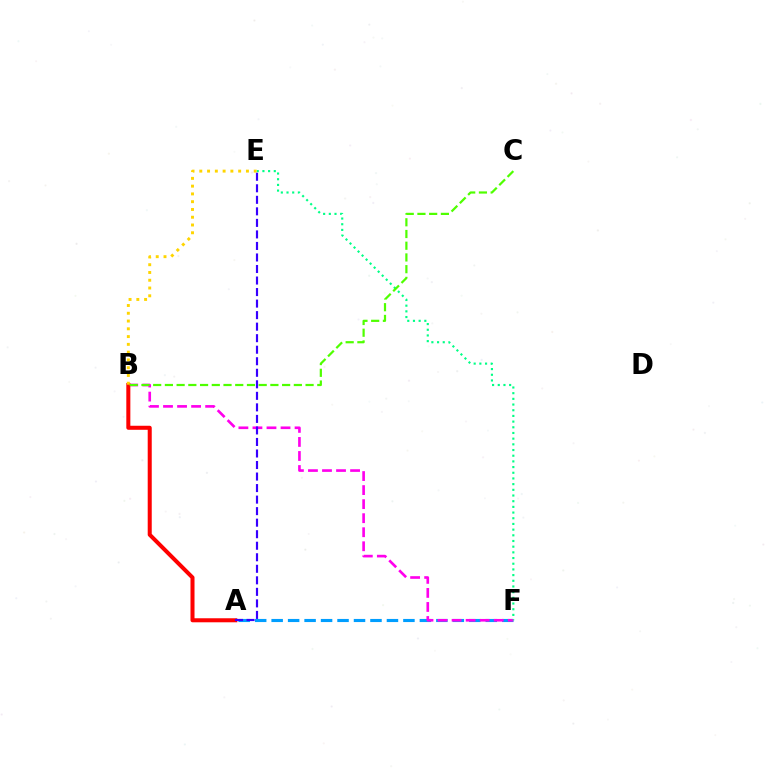{('A', 'F'): [{'color': '#009eff', 'line_style': 'dashed', 'thickness': 2.24}], ('B', 'F'): [{'color': '#ff00ed', 'line_style': 'dashed', 'thickness': 1.91}], ('A', 'B'): [{'color': '#ff0000', 'line_style': 'solid', 'thickness': 2.9}], ('E', 'F'): [{'color': '#00ff86', 'line_style': 'dotted', 'thickness': 1.54}], ('B', 'C'): [{'color': '#4fff00', 'line_style': 'dashed', 'thickness': 1.59}], ('B', 'E'): [{'color': '#ffd500', 'line_style': 'dotted', 'thickness': 2.11}], ('A', 'E'): [{'color': '#3700ff', 'line_style': 'dashed', 'thickness': 1.57}]}